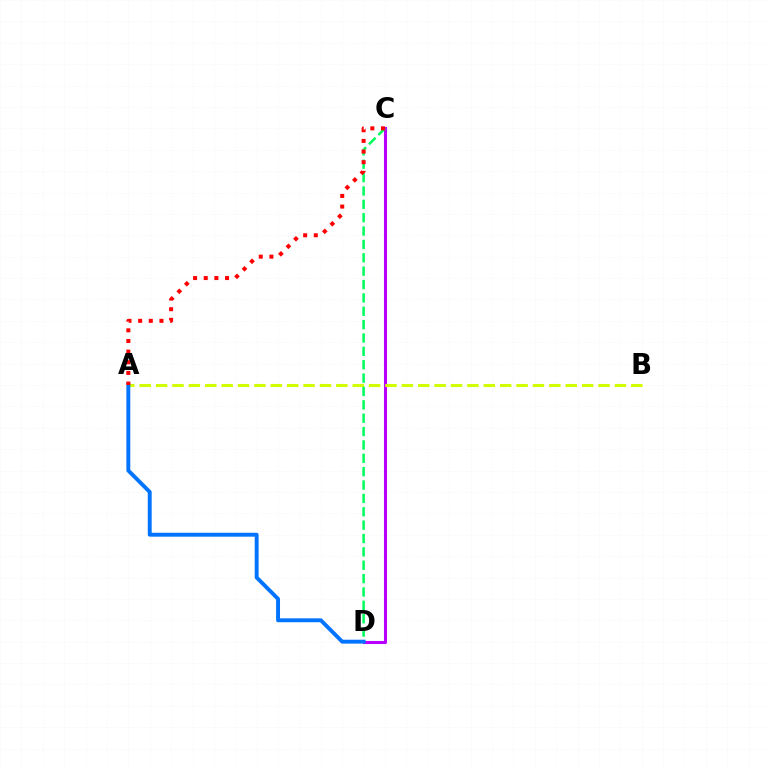{('C', 'D'): [{'color': '#b900ff', 'line_style': 'solid', 'thickness': 2.21}, {'color': '#00ff5c', 'line_style': 'dashed', 'thickness': 1.82}], ('A', 'B'): [{'color': '#d1ff00', 'line_style': 'dashed', 'thickness': 2.23}], ('A', 'D'): [{'color': '#0074ff', 'line_style': 'solid', 'thickness': 2.81}], ('A', 'C'): [{'color': '#ff0000', 'line_style': 'dotted', 'thickness': 2.89}]}